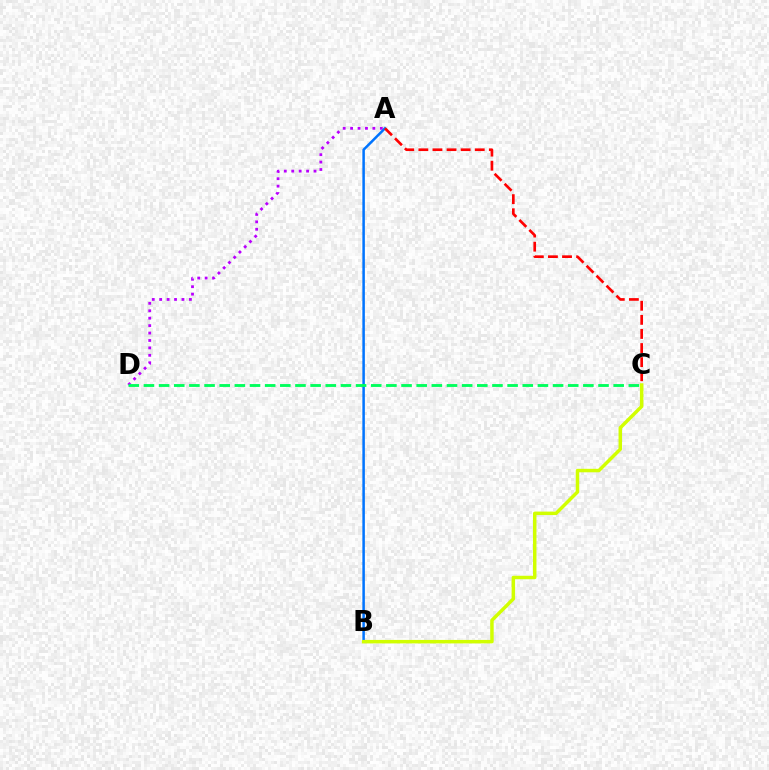{('A', 'D'): [{'color': '#b900ff', 'line_style': 'dotted', 'thickness': 2.02}], ('A', 'B'): [{'color': '#0074ff', 'line_style': 'solid', 'thickness': 1.81}], ('C', 'D'): [{'color': '#00ff5c', 'line_style': 'dashed', 'thickness': 2.06}], ('B', 'C'): [{'color': '#d1ff00', 'line_style': 'solid', 'thickness': 2.51}], ('A', 'C'): [{'color': '#ff0000', 'line_style': 'dashed', 'thickness': 1.92}]}